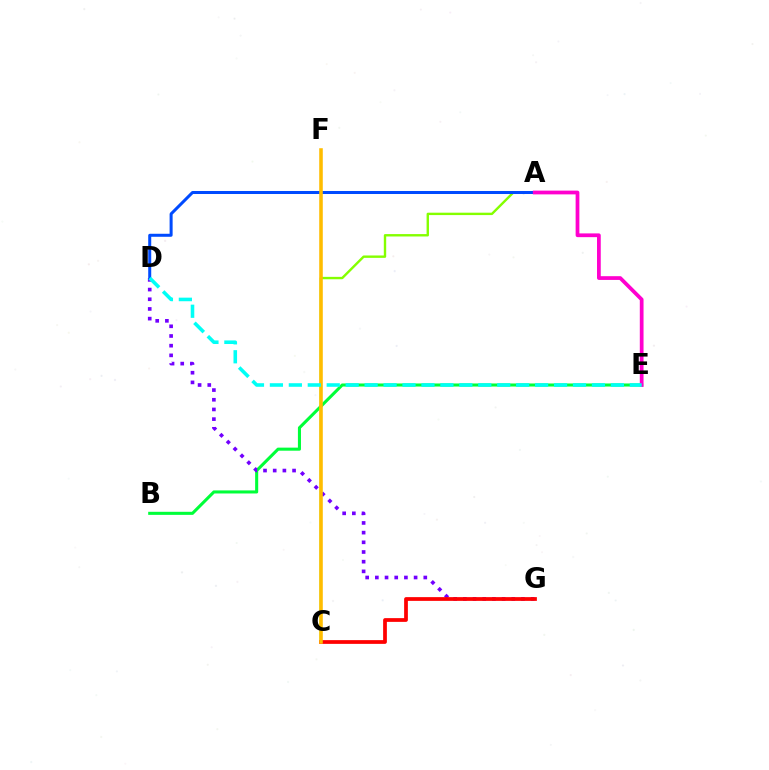{('B', 'E'): [{'color': '#00ff39', 'line_style': 'solid', 'thickness': 2.21}], ('A', 'C'): [{'color': '#84ff00', 'line_style': 'solid', 'thickness': 1.72}], ('D', 'G'): [{'color': '#7200ff', 'line_style': 'dotted', 'thickness': 2.63}], ('A', 'D'): [{'color': '#004bff', 'line_style': 'solid', 'thickness': 2.17}], ('C', 'G'): [{'color': '#ff0000', 'line_style': 'solid', 'thickness': 2.69}], ('A', 'E'): [{'color': '#ff00cf', 'line_style': 'solid', 'thickness': 2.7}], ('C', 'F'): [{'color': '#ffbd00', 'line_style': 'solid', 'thickness': 2.57}], ('D', 'E'): [{'color': '#00fff6', 'line_style': 'dashed', 'thickness': 2.57}]}